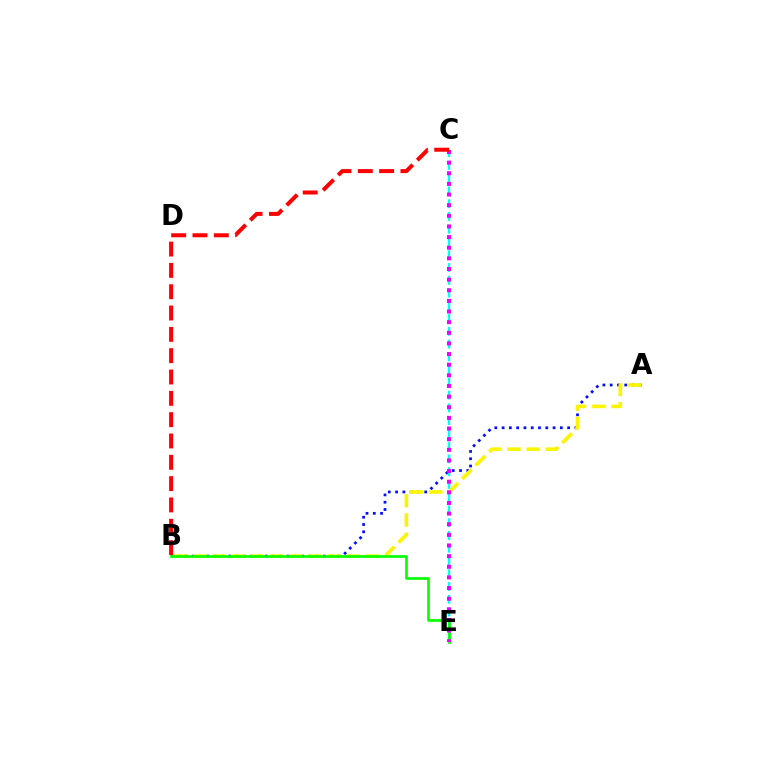{('A', 'B'): [{'color': '#0010ff', 'line_style': 'dotted', 'thickness': 1.98}, {'color': '#fcf500', 'line_style': 'dashed', 'thickness': 2.61}], ('C', 'E'): [{'color': '#00fff6', 'line_style': 'dashed', 'thickness': 1.73}, {'color': '#ee00ff', 'line_style': 'dotted', 'thickness': 2.89}], ('B', 'E'): [{'color': '#08ff00', 'line_style': 'solid', 'thickness': 1.92}], ('B', 'C'): [{'color': '#ff0000', 'line_style': 'dashed', 'thickness': 2.9}]}